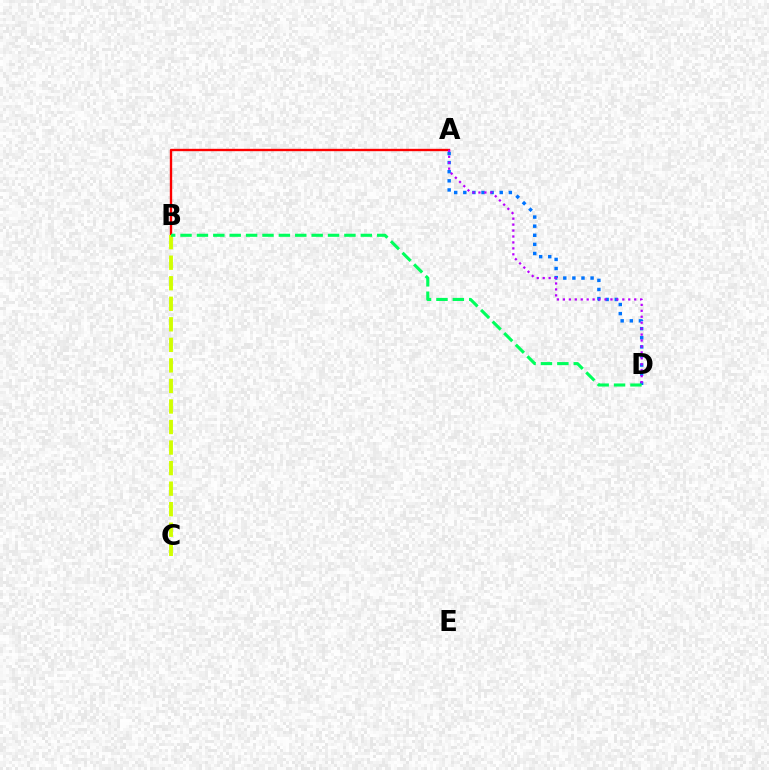{('A', 'D'): [{'color': '#0074ff', 'line_style': 'dotted', 'thickness': 2.47}, {'color': '#b900ff', 'line_style': 'dotted', 'thickness': 1.61}], ('A', 'B'): [{'color': '#ff0000', 'line_style': 'solid', 'thickness': 1.7}], ('B', 'C'): [{'color': '#d1ff00', 'line_style': 'dashed', 'thickness': 2.79}], ('B', 'D'): [{'color': '#00ff5c', 'line_style': 'dashed', 'thickness': 2.23}]}